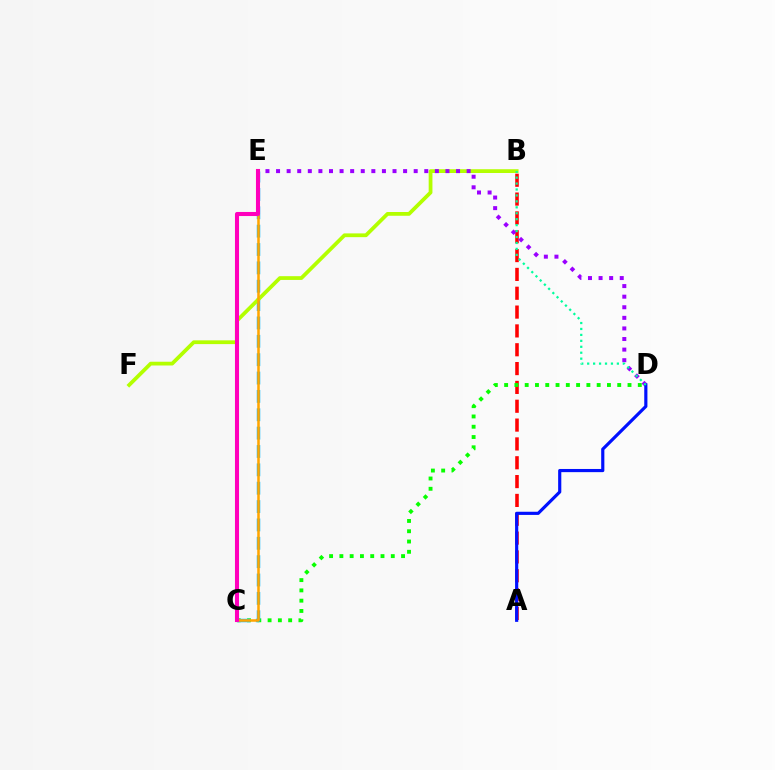{('A', 'B'): [{'color': '#ff0000', 'line_style': 'dashed', 'thickness': 2.56}], ('C', 'D'): [{'color': '#08ff00', 'line_style': 'dotted', 'thickness': 2.79}], ('C', 'E'): [{'color': '#00b5ff', 'line_style': 'dashed', 'thickness': 2.49}, {'color': '#ffa500', 'line_style': 'solid', 'thickness': 1.82}, {'color': '#ff00bd', 'line_style': 'solid', 'thickness': 2.93}], ('B', 'F'): [{'color': '#b3ff00', 'line_style': 'solid', 'thickness': 2.71}], ('D', 'E'): [{'color': '#9b00ff', 'line_style': 'dotted', 'thickness': 2.88}], ('A', 'D'): [{'color': '#0010ff', 'line_style': 'solid', 'thickness': 2.28}], ('B', 'D'): [{'color': '#00ff9d', 'line_style': 'dotted', 'thickness': 1.61}]}